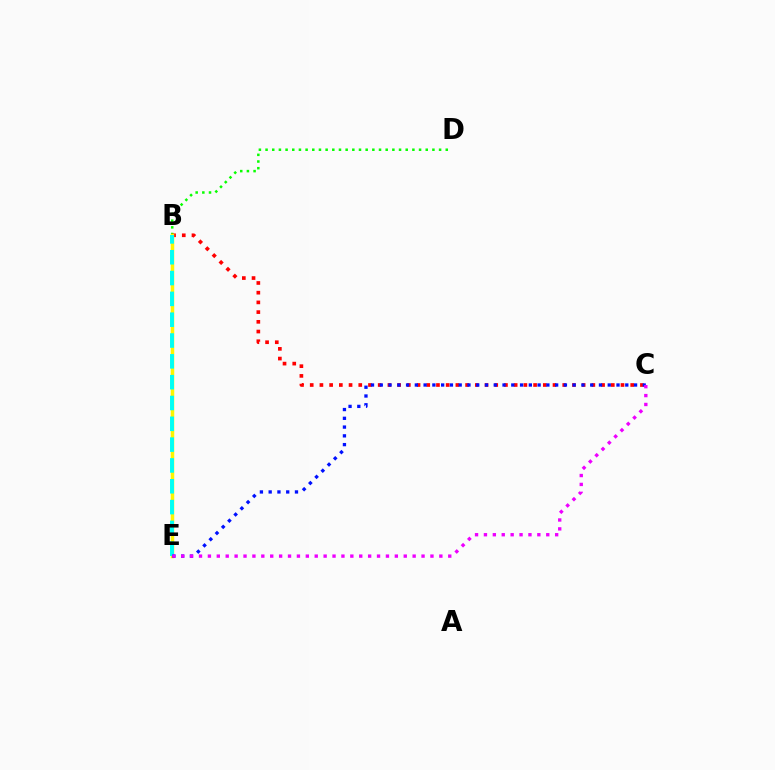{('B', 'D'): [{'color': '#08ff00', 'line_style': 'dotted', 'thickness': 1.81}], ('B', 'C'): [{'color': '#ff0000', 'line_style': 'dotted', 'thickness': 2.64}], ('B', 'E'): [{'color': '#fcf500', 'line_style': 'solid', 'thickness': 2.52}, {'color': '#00fff6', 'line_style': 'dashed', 'thickness': 2.83}], ('C', 'E'): [{'color': '#0010ff', 'line_style': 'dotted', 'thickness': 2.38}, {'color': '#ee00ff', 'line_style': 'dotted', 'thickness': 2.42}]}